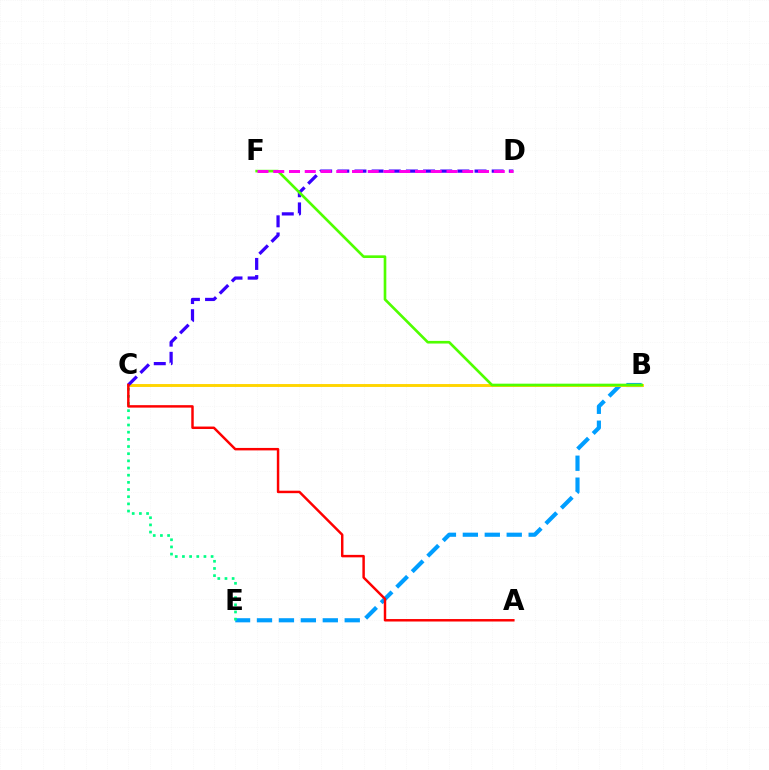{('B', 'E'): [{'color': '#009eff', 'line_style': 'dashed', 'thickness': 2.98}], ('B', 'C'): [{'color': '#ffd500', 'line_style': 'solid', 'thickness': 2.09}], ('C', 'D'): [{'color': '#3700ff', 'line_style': 'dashed', 'thickness': 2.33}], ('B', 'F'): [{'color': '#4fff00', 'line_style': 'solid', 'thickness': 1.91}], ('C', 'E'): [{'color': '#00ff86', 'line_style': 'dotted', 'thickness': 1.95}], ('A', 'C'): [{'color': '#ff0000', 'line_style': 'solid', 'thickness': 1.77}], ('D', 'F'): [{'color': '#ff00ed', 'line_style': 'dashed', 'thickness': 2.14}]}